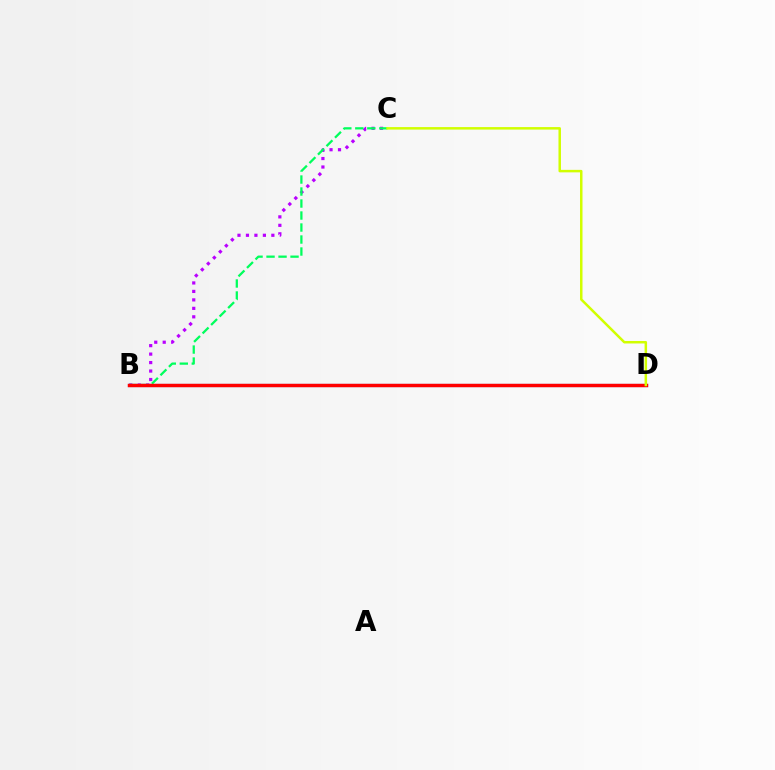{('B', 'C'): [{'color': '#b900ff', 'line_style': 'dotted', 'thickness': 2.3}, {'color': '#00ff5c', 'line_style': 'dashed', 'thickness': 1.63}], ('B', 'D'): [{'color': '#0074ff', 'line_style': 'solid', 'thickness': 2.25}, {'color': '#ff0000', 'line_style': 'solid', 'thickness': 2.46}], ('C', 'D'): [{'color': '#d1ff00', 'line_style': 'solid', 'thickness': 1.8}]}